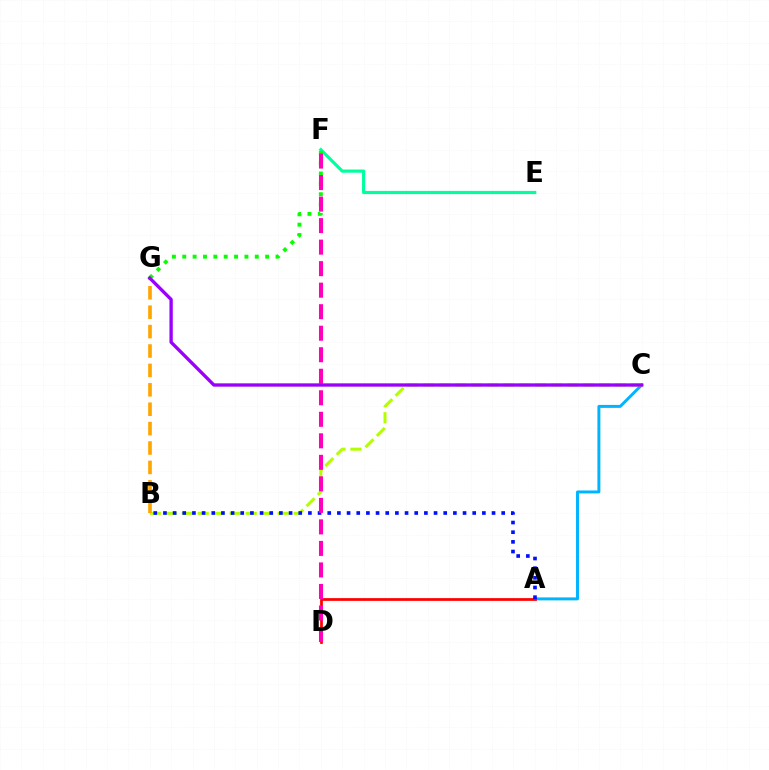{('E', 'F'): [{'color': '#00ff9d', 'line_style': 'solid', 'thickness': 2.28}], ('A', 'C'): [{'color': '#00b5ff', 'line_style': 'solid', 'thickness': 2.13}], ('B', 'C'): [{'color': '#b3ff00', 'line_style': 'dashed', 'thickness': 2.17}], ('A', 'D'): [{'color': '#ff0000', 'line_style': 'solid', 'thickness': 1.98}], ('B', 'G'): [{'color': '#ffa500', 'line_style': 'dashed', 'thickness': 2.64}], ('A', 'B'): [{'color': '#0010ff', 'line_style': 'dotted', 'thickness': 2.63}], ('F', 'G'): [{'color': '#08ff00', 'line_style': 'dotted', 'thickness': 2.81}], ('D', 'F'): [{'color': '#ff00bd', 'line_style': 'dashed', 'thickness': 2.92}], ('C', 'G'): [{'color': '#9b00ff', 'line_style': 'solid', 'thickness': 2.39}]}